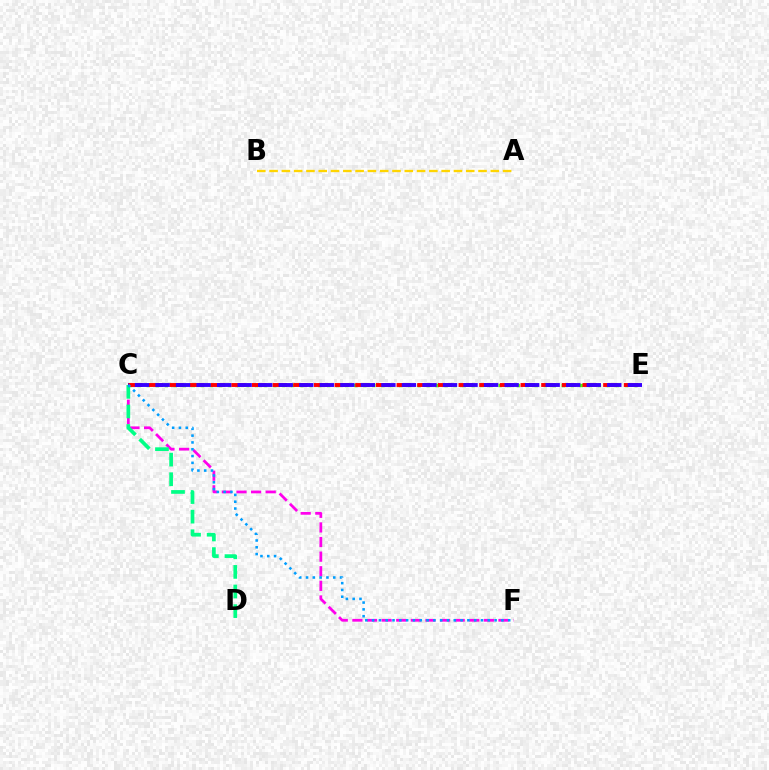{('C', 'E'): [{'color': '#4fff00', 'line_style': 'dotted', 'thickness': 2.45}, {'color': '#ff0000', 'line_style': 'dashed', 'thickness': 2.81}, {'color': '#3700ff', 'line_style': 'dashed', 'thickness': 2.79}], ('C', 'F'): [{'color': '#ff00ed', 'line_style': 'dashed', 'thickness': 1.98}, {'color': '#009eff', 'line_style': 'dotted', 'thickness': 1.85}], ('C', 'D'): [{'color': '#00ff86', 'line_style': 'dashed', 'thickness': 2.66}], ('A', 'B'): [{'color': '#ffd500', 'line_style': 'dashed', 'thickness': 1.67}]}